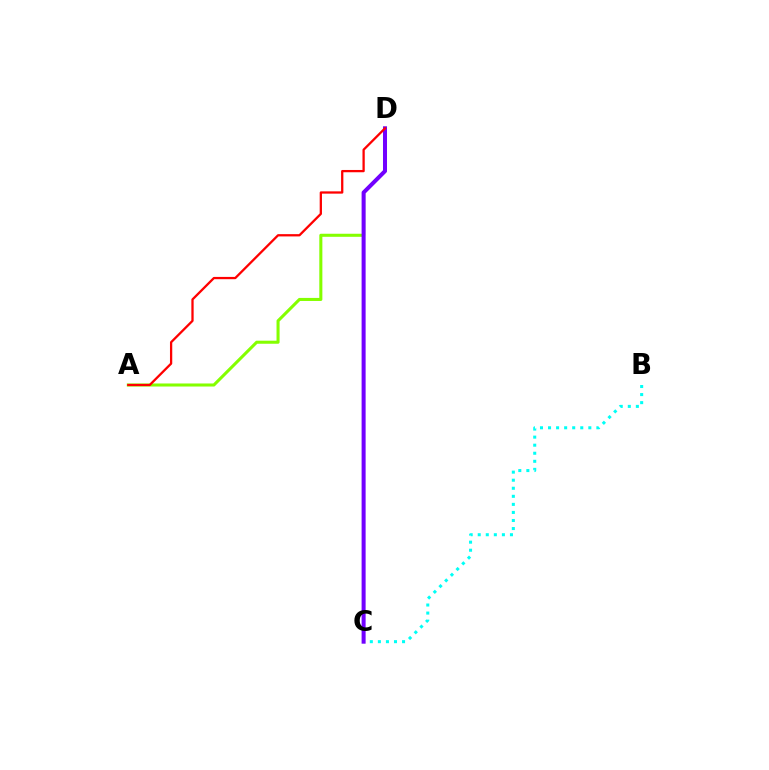{('B', 'C'): [{'color': '#00fff6', 'line_style': 'dotted', 'thickness': 2.19}], ('A', 'D'): [{'color': '#84ff00', 'line_style': 'solid', 'thickness': 2.2}, {'color': '#ff0000', 'line_style': 'solid', 'thickness': 1.64}], ('C', 'D'): [{'color': '#7200ff', 'line_style': 'solid', 'thickness': 2.89}]}